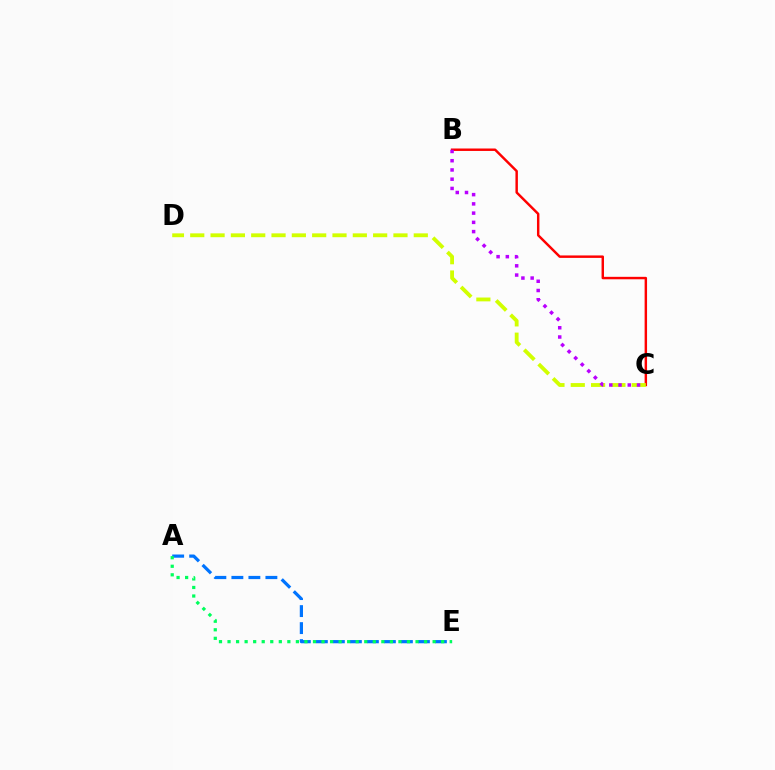{('B', 'C'): [{'color': '#ff0000', 'line_style': 'solid', 'thickness': 1.76}, {'color': '#b900ff', 'line_style': 'dotted', 'thickness': 2.51}], ('A', 'E'): [{'color': '#0074ff', 'line_style': 'dashed', 'thickness': 2.31}, {'color': '#00ff5c', 'line_style': 'dotted', 'thickness': 2.32}], ('C', 'D'): [{'color': '#d1ff00', 'line_style': 'dashed', 'thickness': 2.76}]}